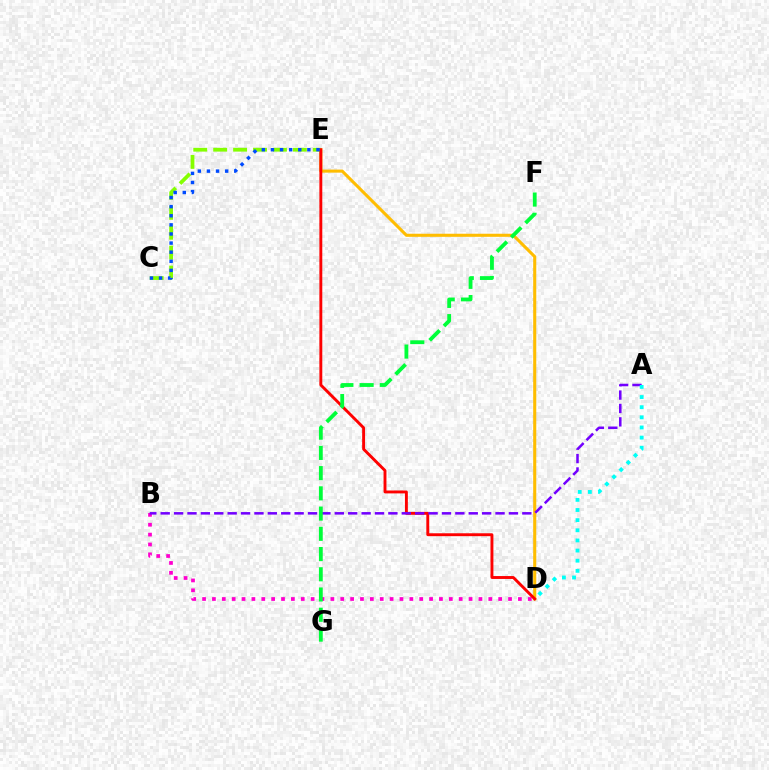{('B', 'D'): [{'color': '#ff00cf', 'line_style': 'dotted', 'thickness': 2.68}], ('D', 'E'): [{'color': '#ffbd00', 'line_style': 'solid', 'thickness': 2.22}, {'color': '#ff0000', 'line_style': 'solid', 'thickness': 2.09}], ('C', 'E'): [{'color': '#84ff00', 'line_style': 'dashed', 'thickness': 2.71}, {'color': '#004bff', 'line_style': 'dotted', 'thickness': 2.47}], ('A', 'B'): [{'color': '#7200ff', 'line_style': 'dashed', 'thickness': 1.82}], ('A', 'D'): [{'color': '#00fff6', 'line_style': 'dotted', 'thickness': 2.75}], ('F', 'G'): [{'color': '#00ff39', 'line_style': 'dashed', 'thickness': 2.75}]}